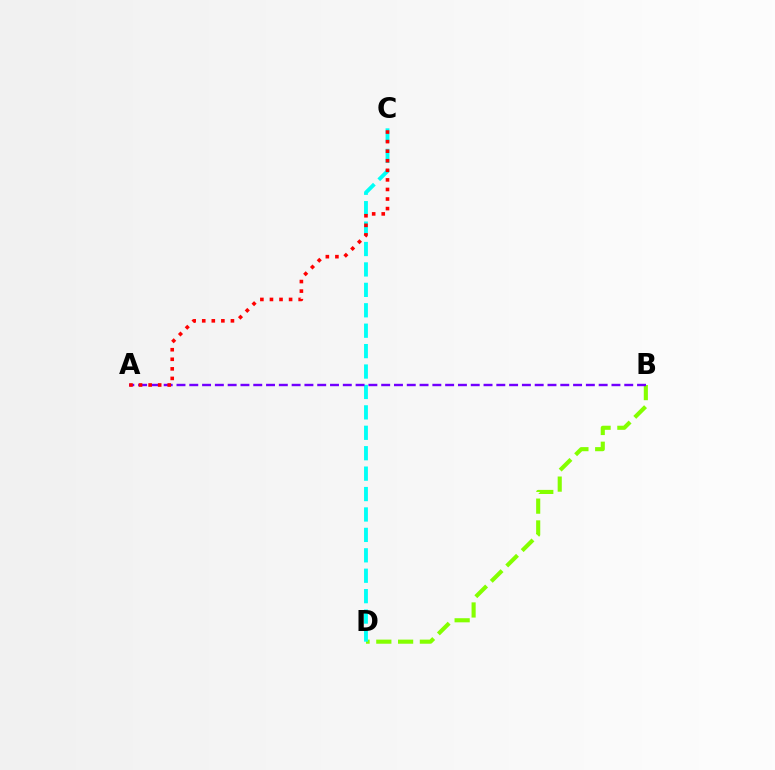{('B', 'D'): [{'color': '#84ff00', 'line_style': 'dashed', 'thickness': 2.96}], ('C', 'D'): [{'color': '#00fff6', 'line_style': 'dashed', 'thickness': 2.77}], ('A', 'B'): [{'color': '#7200ff', 'line_style': 'dashed', 'thickness': 1.74}], ('A', 'C'): [{'color': '#ff0000', 'line_style': 'dotted', 'thickness': 2.6}]}